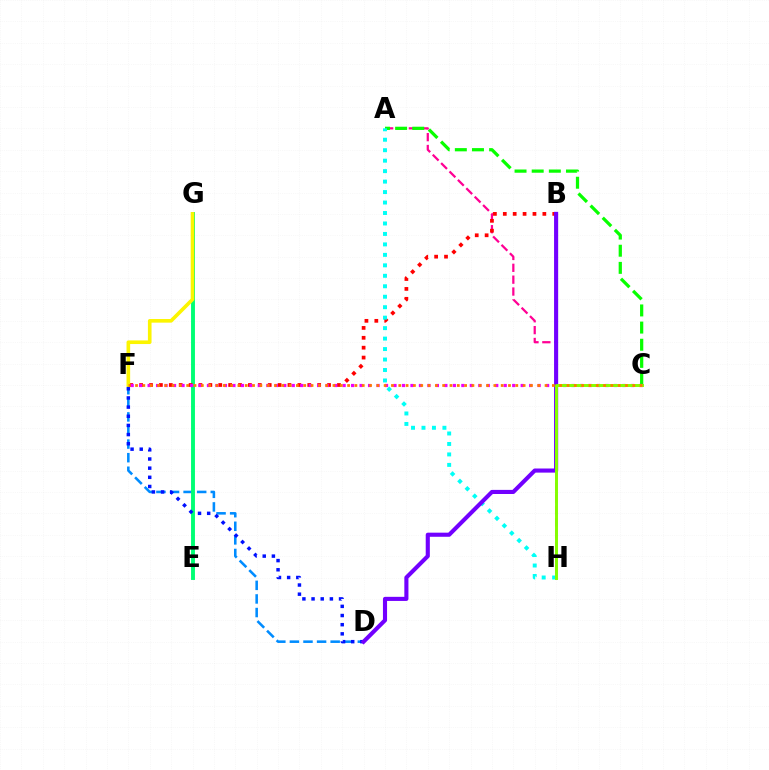{('D', 'F'): [{'color': '#008cff', 'line_style': 'dashed', 'thickness': 1.85}, {'color': '#0010ff', 'line_style': 'dotted', 'thickness': 2.49}], ('E', 'G'): [{'color': '#00ff74', 'line_style': 'solid', 'thickness': 2.81}], ('A', 'H'): [{'color': '#ff0094', 'line_style': 'dashed', 'thickness': 1.61}, {'color': '#00fff6', 'line_style': 'dotted', 'thickness': 2.84}], ('B', 'F'): [{'color': '#ff0000', 'line_style': 'dotted', 'thickness': 2.69}], ('A', 'C'): [{'color': '#08ff00', 'line_style': 'dashed', 'thickness': 2.33}], ('C', 'F'): [{'color': '#ee00ff', 'line_style': 'dotted', 'thickness': 2.3}, {'color': '#ff7c00', 'line_style': 'dotted', 'thickness': 1.99}], ('F', 'G'): [{'color': '#fcf500', 'line_style': 'solid', 'thickness': 2.61}], ('B', 'D'): [{'color': '#7200ff', 'line_style': 'solid', 'thickness': 2.96}], ('C', 'H'): [{'color': '#84ff00', 'line_style': 'solid', 'thickness': 2.13}]}